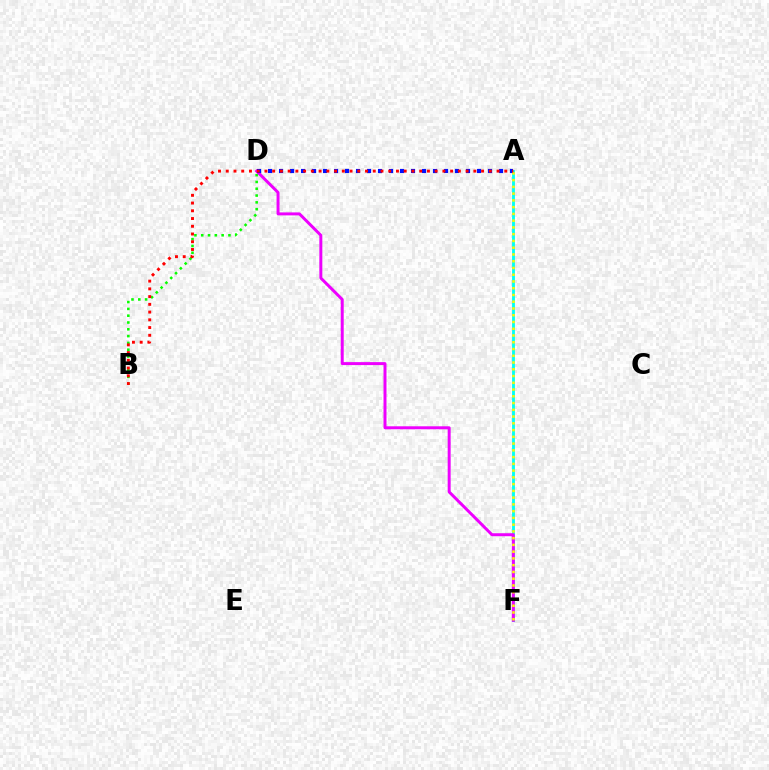{('A', 'F'): [{'color': '#00fff6', 'line_style': 'solid', 'thickness': 2.05}, {'color': '#fcf500', 'line_style': 'dotted', 'thickness': 1.84}], ('B', 'D'): [{'color': '#08ff00', 'line_style': 'dotted', 'thickness': 1.85}], ('D', 'F'): [{'color': '#ee00ff', 'line_style': 'solid', 'thickness': 2.14}], ('A', 'D'): [{'color': '#0010ff', 'line_style': 'dotted', 'thickness': 2.99}], ('A', 'B'): [{'color': '#ff0000', 'line_style': 'dotted', 'thickness': 2.1}]}